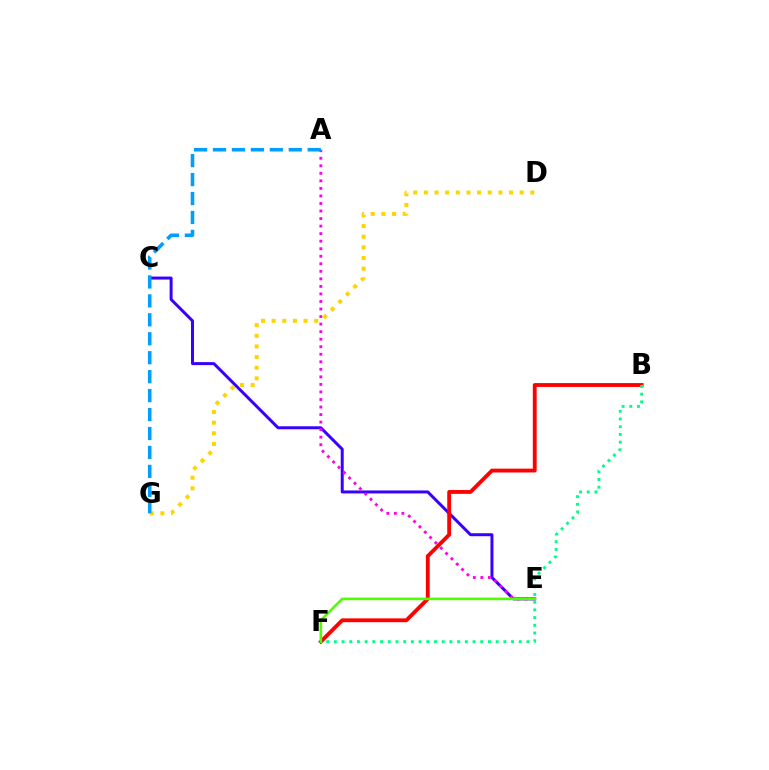{('C', 'E'): [{'color': '#3700ff', 'line_style': 'solid', 'thickness': 2.15}], ('A', 'E'): [{'color': '#ff00ed', 'line_style': 'dotted', 'thickness': 2.05}], ('B', 'F'): [{'color': '#ff0000', 'line_style': 'solid', 'thickness': 2.76}, {'color': '#00ff86', 'line_style': 'dotted', 'thickness': 2.09}], ('E', 'F'): [{'color': '#4fff00', 'line_style': 'solid', 'thickness': 1.87}], ('D', 'G'): [{'color': '#ffd500', 'line_style': 'dotted', 'thickness': 2.89}], ('A', 'G'): [{'color': '#009eff', 'line_style': 'dashed', 'thickness': 2.57}]}